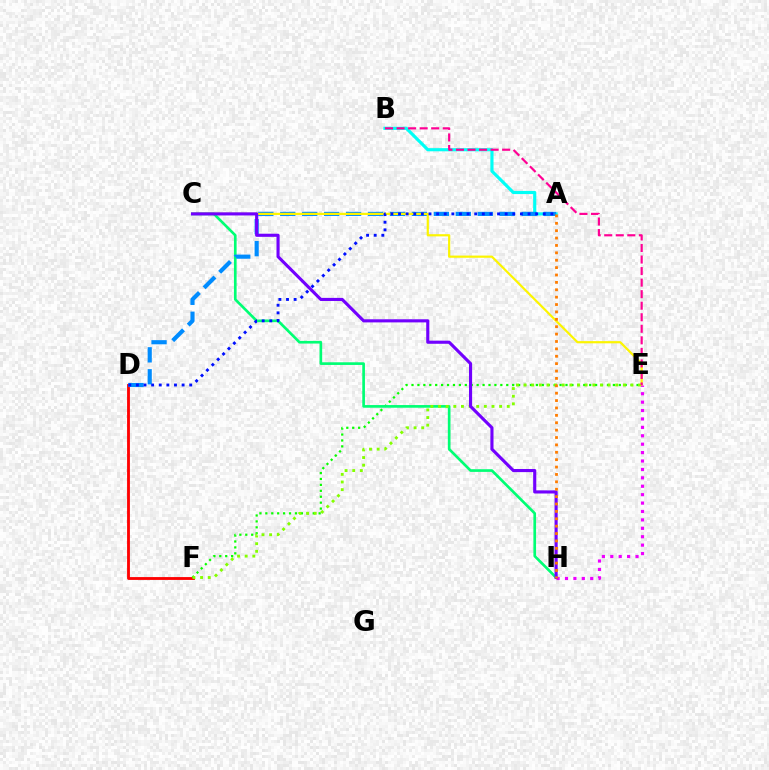{('A', 'B'): [{'color': '#00fff6', 'line_style': 'solid', 'thickness': 2.27}], ('D', 'F'): [{'color': '#ff0000', 'line_style': 'solid', 'thickness': 2.04}], ('E', 'F'): [{'color': '#08ff00', 'line_style': 'dotted', 'thickness': 1.61}, {'color': '#84ff00', 'line_style': 'dotted', 'thickness': 2.07}], ('C', 'H'): [{'color': '#00ff74', 'line_style': 'solid', 'thickness': 1.92}, {'color': '#7200ff', 'line_style': 'solid', 'thickness': 2.25}], ('A', 'D'): [{'color': '#008cff', 'line_style': 'dashed', 'thickness': 2.98}, {'color': '#0010ff', 'line_style': 'dotted', 'thickness': 2.07}], ('C', 'E'): [{'color': '#fcf500', 'line_style': 'solid', 'thickness': 1.58}], ('E', 'H'): [{'color': '#ee00ff', 'line_style': 'dotted', 'thickness': 2.29}], ('B', 'E'): [{'color': '#ff0094', 'line_style': 'dashed', 'thickness': 1.57}], ('A', 'H'): [{'color': '#ff7c00', 'line_style': 'dotted', 'thickness': 2.01}]}